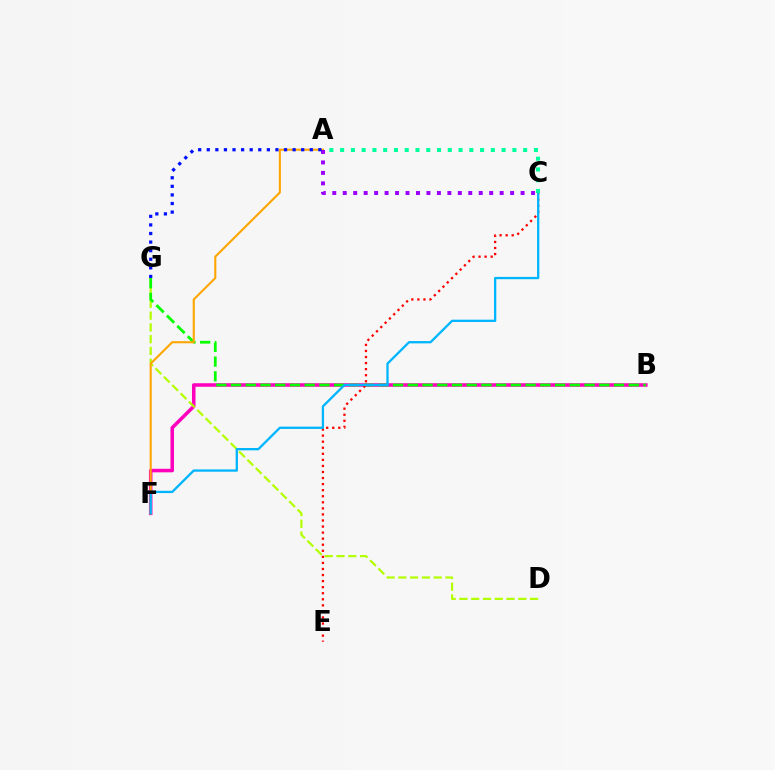{('B', 'F'): [{'color': '#ff00bd', 'line_style': 'solid', 'thickness': 2.54}], ('D', 'G'): [{'color': '#b3ff00', 'line_style': 'dashed', 'thickness': 1.6}], ('B', 'G'): [{'color': '#08ff00', 'line_style': 'dashed', 'thickness': 2.0}], ('A', 'F'): [{'color': '#ffa500', 'line_style': 'solid', 'thickness': 1.51}], ('C', 'E'): [{'color': '#ff0000', 'line_style': 'dotted', 'thickness': 1.65}], ('C', 'F'): [{'color': '#00b5ff', 'line_style': 'solid', 'thickness': 1.66}], ('A', 'C'): [{'color': '#9b00ff', 'line_style': 'dotted', 'thickness': 2.84}, {'color': '#00ff9d', 'line_style': 'dotted', 'thickness': 2.93}], ('A', 'G'): [{'color': '#0010ff', 'line_style': 'dotted', 'thickness': 2.33}]}